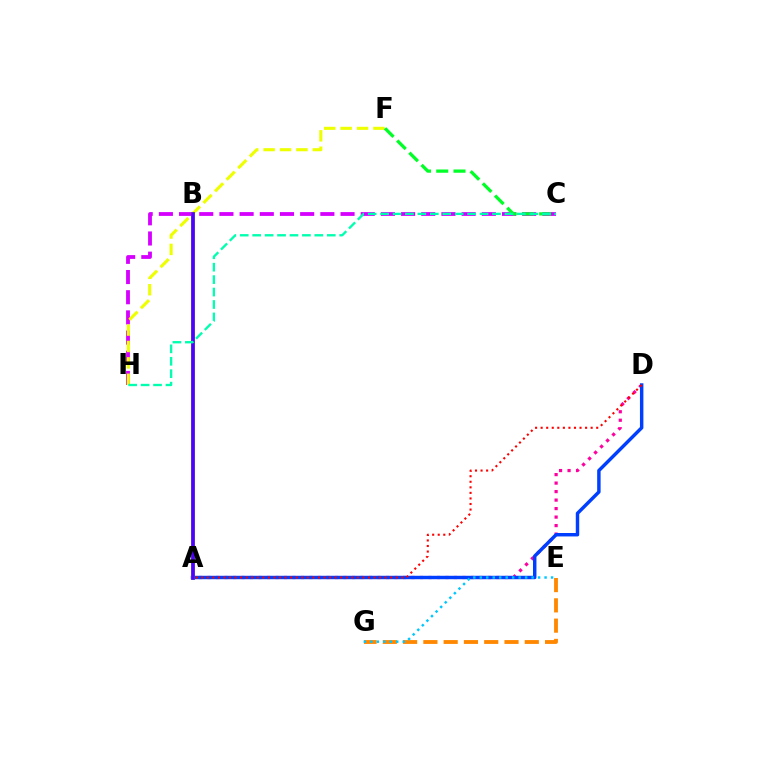{('A', 'D'): [{'color': '#ff00a0', 'line_style': 'dotted', 'thickness': 2.31}, {'color': '#003fff', 'line_style': 'solid', 'thickness': 2.47}, {'color': '#ff0000', 'line_style': 'dotted', 'thickness': 1.51}], ('E', 'G'): [{'color': '#ff8800', 'line_style': 'dashed', 'thickness': 2.76}, {'color': '#00c7ff', 'line_style': 'dotted', 'thickness': 1.76}], ('C', 'H'): [{'color': '#d600ff', 'line_style': 'dashed', 'thickness': 2.74}, {'color': '#00ffaf', 'line_style': 'dashed', 'thickness': 1.69}], ('F', 'H'): [{'color': '#eeff00', 'line_style': 'dashed', 'thickness': 2.23}], ('C', 'F'): [{'color': '#00ff27', 'line_style': 'dashed', 'thickness': 2.34}], ('A', 'B'): [{'color': '#66ff00', 'line_style': 'solid', 'thickness': 2.59}, {'color': '#4f00ff', 'line_style': 'solid', 'thickness': 2.64}]}